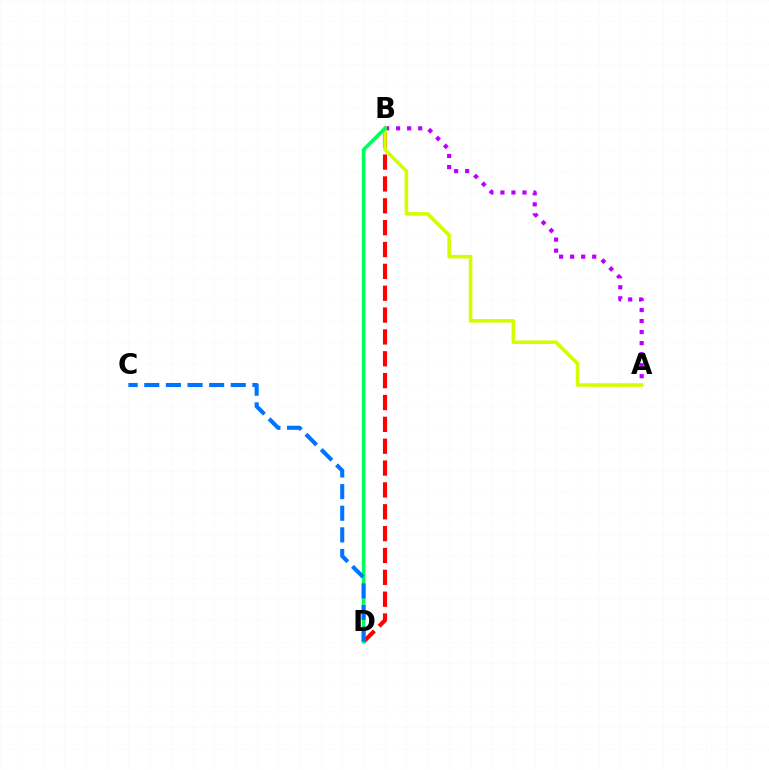{('A', 'B'): [{'color': '#b900ff', 'line_style': 'dotted', 'thickness': 3.0}, {'color': '#d1ff00', 'line_style': 'solid', 'thickness': 2.58}], ('B', 'D'): [{'color': '#ff0000', 'line_style': 'dashed', 'thickness': 2.97}, {'color': '#00ff5c', 'line_style': 'solid', 'thickness': 2.59}], ('C', 'D'): [{'color': '#0074ff', 'line_style': 'dashed', 'thickness': 2.94}]}